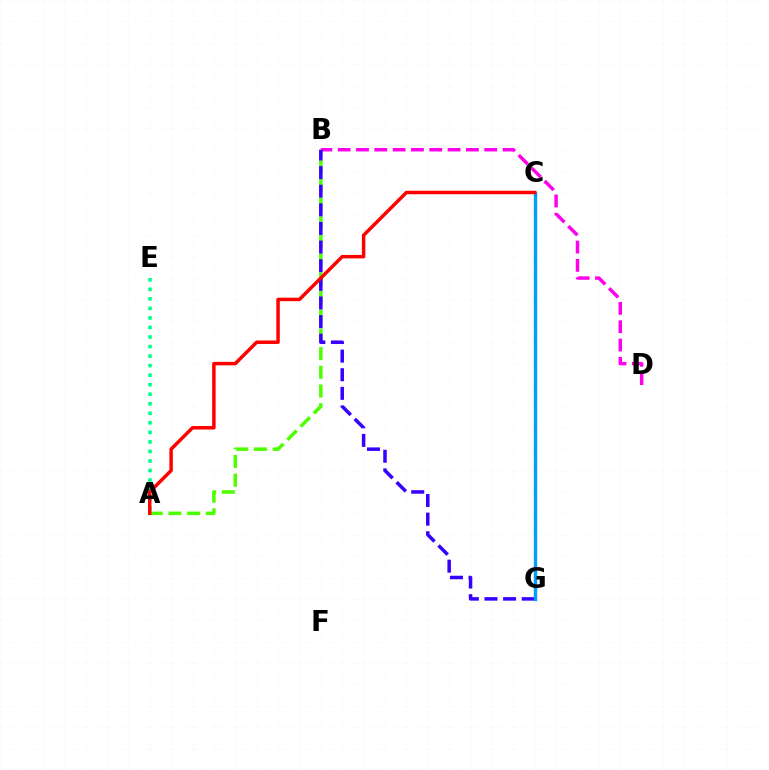{('A', 'E'): [{'color': '#00ff86', 'line_style': 'dotted', 'thickness': 2.59}], ('A', 'B'): [{'color': '#4fff00', 'line_style': 'dashed', 'thickness': 2.54}], ('B', 'D'): [{'color': '#ff00ed', 'line_style': 'dashed', 'thickness': 2.49}], ('C', 'G'): [{'color': '#ffd500', 'line_style': 'dotted', 'thickness': 2.23}, {'color': '#009eff', 'line_style': 'solid', 'thickness': 2.44}], ('B', 'G'): [{'color': '#3700ff', 'line_style': 'dashed', 'thickness': 2.53}], ('A', 'C'): [{'color': '#ff0000', 'line_style': 'solid', 'thickness': 2.5}]}